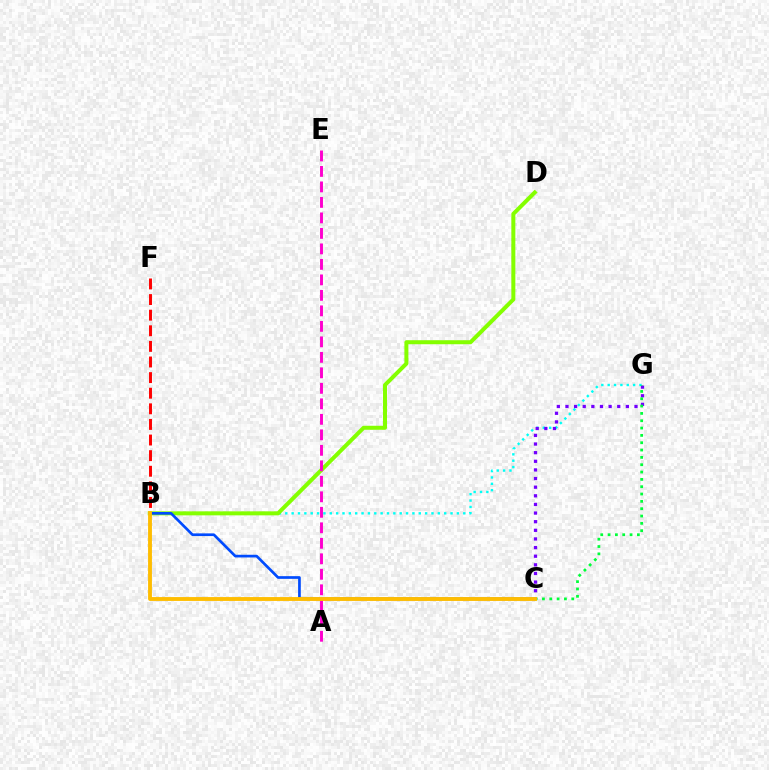{('B', 'G'): [{'color': '#00fff6', 'line_style': 'dotted', 'thickness': 1.73}], ('C', 'G'): [{'color': '#7200ff', 'line_style': 'dotted', 'thickness': 2.34}, {'color': '#00ff39', 'line_style': 'dotted', 'thickness': 1.99}], ('B', 'F'): [{'color': '#ff0000', 'line_style': 'dashed', 'thickness': 2.12}], ('B', 'D'): [{'color': '#84ff00', 'line_style': 'solid', 'thickness': 2.89}], ('A', 'E'): [{'color': '#ff00cf', 'line_style': 'dashed', 'thickness': 2.11}], ('B', 'C'): [{'color': '#004bff', 'line_style': 'solid', 'thickness': 1.94}, {'color': '#ffbd00', 'line_style': 'solid', 'thickness': 2.78}]}